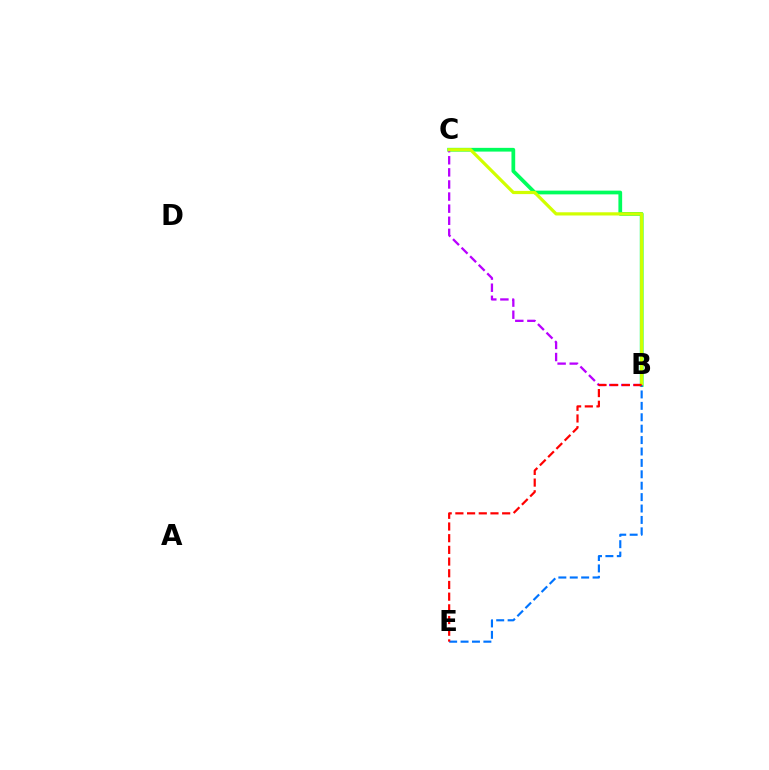{('B', 'C'): [{'color': '#00ff5c', 'line_style': 'solid', 'thickness': 2.69}, {'color': '#b900ff', 'line_style': 'dashed', 'thickness': 1.64}, {'color': '#d1ff00', 'line_style': 'solid', 'thickness': 2.31}], ('B', 'E'): [{'color': '#0074ff', 'line_style': 'dashed', 'thickness': 1.55}, {'color': '#ff0000', 'line_style': 'dashed', 'thickness': 1.59}]}